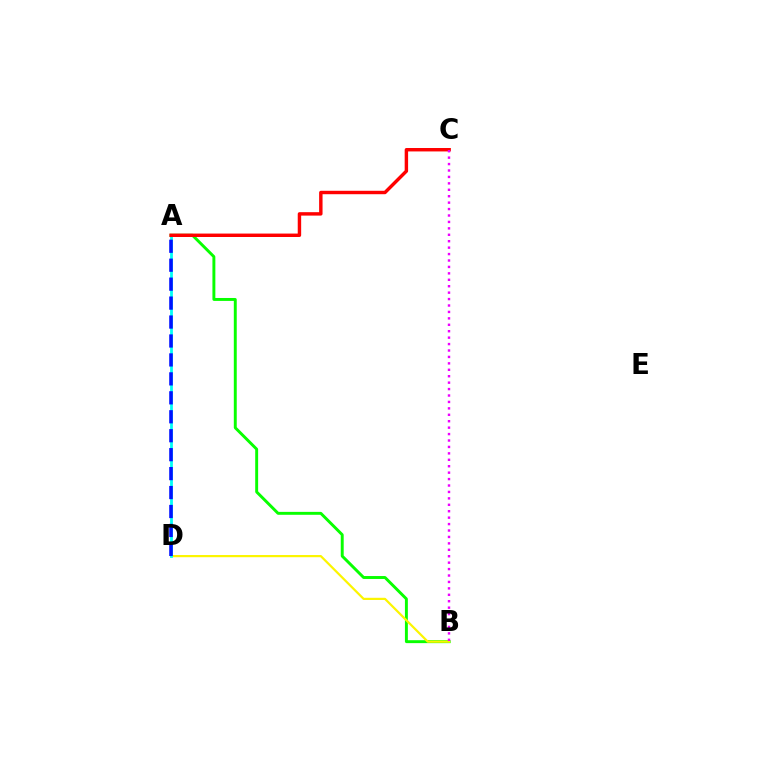{('A', 'B'): [{'color': '#08ff00', 'line_style': 'solid', 'thickness': 2.11}], ('B', 'D'): [{'color': '#fcf500', 'line_style': 'solid', 'thickness': 1.59}], ('A', 'D'): [{'color': '#00fff6', 'line_style': 'solid', 'thickness': 2.0}, {'color': '#0010ff', 'line_style': 'dashed', 'thickness': 2.57}], ('A', 'C'): [{'color': '#ff0000', 'line_style': 'solid', 'thickness': 2.47}], ('B', 'C'): [{'color': '#ee00ff', 'line_style': 'dotted', 'thickness': 1.75}]}